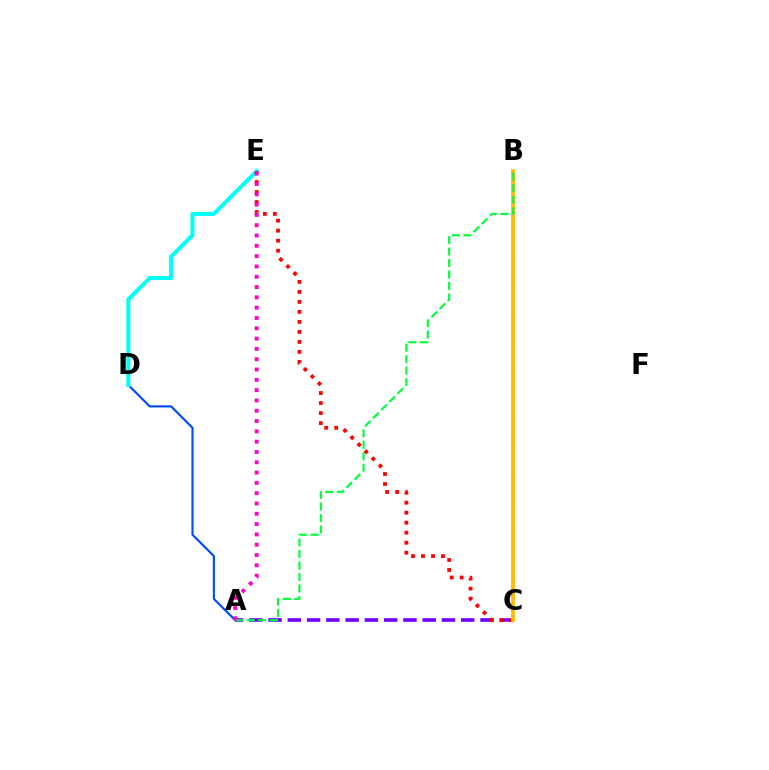{('B', 'C'): [{'color': '#84ff00', 'line_style': 'dotted', 'thickness': 2.56}, {'color': '#ffbd00', 'line_style': 'solid', 'thickness': 2.71}], ('A', 'D'): [{'color': '#004bff', 'line_style': 'solid', 'thickness': 1.55}], ('A', 'C'): [{'color': '#7200ff', 'line_style': 'dashed', 'thickness': 2.62}], ('D', 'E'): [{'color': '#00fff6', 'line_style': 'solid', 'thickness': 2.9}], ('C', 'E'): [{'color': '#ff0000', 'line_style': 'dotted', 'thickness': 2.72}], ('A', 'B'): [{'color': '#00ff39', 'line_style': 'dashed', 'thickness': 1.56}], ('A', 'E'): [{'color': '#ff00cf', 'line_style': 'dotted', 'thickness': 2.8}]}